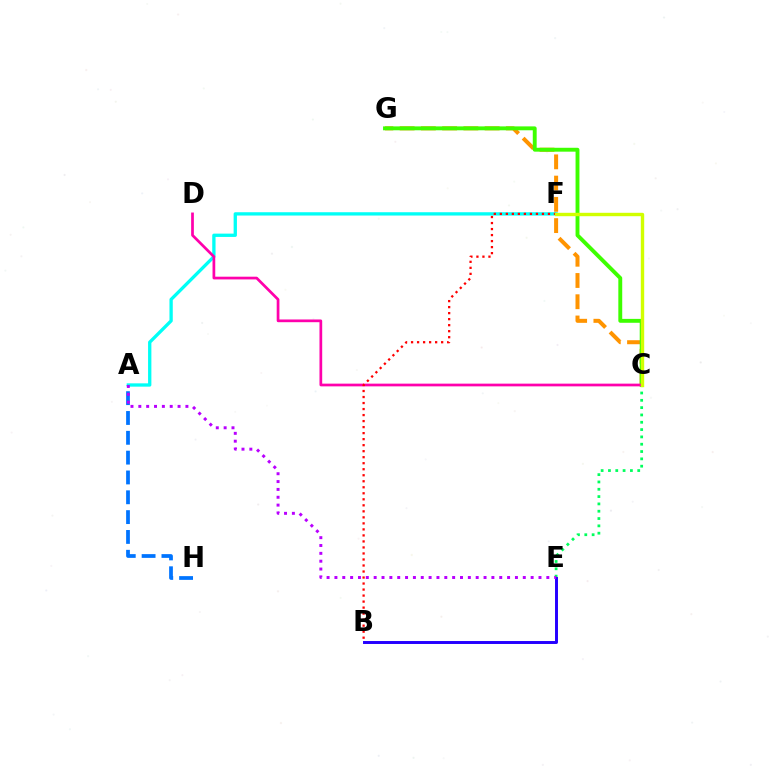{('C', 'G'): [{'color': '#ff9400', 'line_style': 'dashed', 'thickness': 2.89}, {'color': '#3dff00', 'line_style': 'solid', 'thickness': 2.8}], ('C', 'E'): [{'color': '#00ff5c', 'line_style': 'dotted', 'thickness': 1.99}], ('A', 'H'): [{'color': '#0074ff', 'line_style': 'dashed', 'thickness': 2.69}], ('A', 'F'): [{'color': '#00fff6', 'line_style': 'solid', 'thickness': 2.38}], ('C', 'D'): [{'color': '#ff00ac', 'line_style': 'solid', 'thickness': 1.96}], ('B', 'E'): [{'color': '#2500ff', 'line_style': 'solid', 'thickness': 2.12}], ('B', 'F'): [{'color': '#ff0000', 'line_style': 'dotted', 'thickness': 1.63}], ('C', 'F'): [{'color': '#d1ff00', 'line_style': 'solid', 'thickness': 2.44}], ('A', 'E'): [{'color': '#b900ff', 'line_style': 'dotted', 'thickness': 2.13}]}